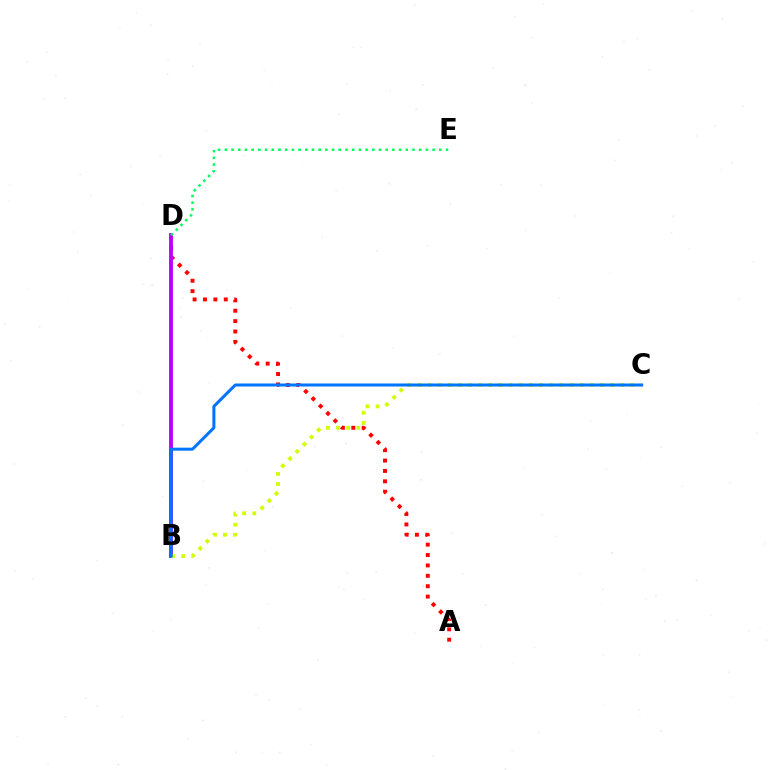{('A', 'D'): [{'color': '#ff0000', 'line_style': 'dotted', 'thickness': 2.82}], ('B', 'D'): [{'color': '#b900ff', 'line_style': 'solid', 'thickness': 2.77}], ('B', 'C'): [{'color': '#d1ff00', 'line_style': 'dotted', 'thickness': 2.75}, {'color': '#0074ff', 'line_style': 'solid', 'thickness': 2.17}], ('D', 'E'): [{'color': '#00ff5c', 'line_style': 'dotted', 'thickness': 1.82}]}